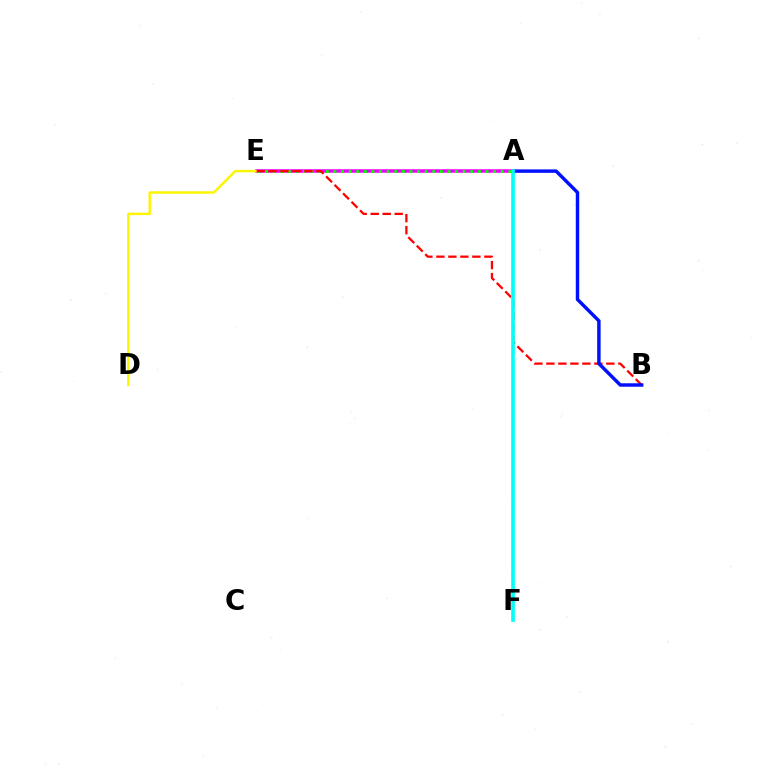{('A', 'E'): [{'color': '#ee00ff', 'line_style': 'solid', 'thickness': 2.53}, {'color': '#08ff00', 'line_style': 'dotted', 'thickness': 2.07}], ('D', 'E'): [{'color': '#fcf500', 'line_style': 'solid', 'thickness': 1.76}], ('B', 'E'): [{'color': '#ff0000', 'line_style': 'dashed', 'thickness': 1.63}], ('A', 'B'): [{'color': '#0010ff', 'line_style': 'solid', 'thickness': 2.48}], ('A', 'F'): [{'color': '#00fff6', 'line_style': 'solid', 'thickness': 2.63}]}